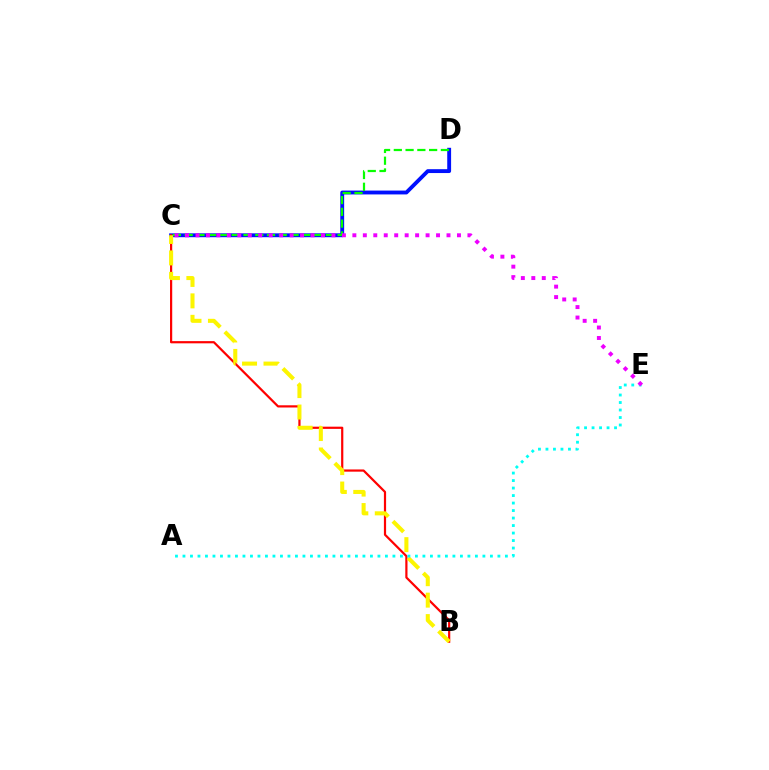{('C', 'D'): [{'color': '#0010ff', 'line_style': 'solid', 'thickness': 2.78}, {'color': '#08ff00', 'line_style': 'dashed', 'thickness': 1.6}], ('B', 'C'): [{'color': '#ff0000', 'line_style': 'solid', 'thickness': 1.59}, {'color': '#fcf500', 'line_style': 'dashed', 'thickness': 2.91}], ('A', 'E'): [{'color': '#00fff6', 'line_style': 'dotted', 'thickness': 2.04}], ('C', 'E'): [{'color': '#ee00ff', 'line_style': 'dotted', 'thickness': 2.84}]}